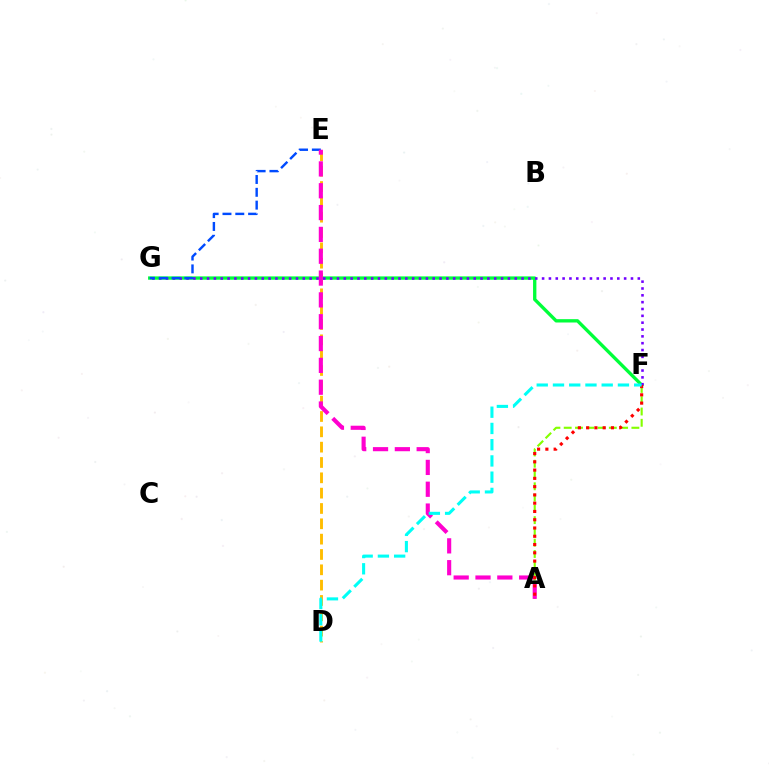{('F', 'G'): [{'color': '#00ff39', 'line_style': 'solid', 'thickness': 2.4}, {'color': '#7200ff', 'line_style': 'dotted', 'thickness': 1.86}], ('D', 'E'): [{'color': '#ffbd00', 'line_style': 'dashed', 'thickness': 2.08}], ('A', 'F'): [{'color': '#84ff00', 'line_style': 'dashed', 'thickness': 1.53}, {'color': '#ff0000', 'line_style': 'dotted', 'thickness': 2.25}], ('E', 'G'): [{'color': '#004bff', 'line_style': 'dashed', 'thickness': 1.74}], ('A', 'E'): [{'color': '#ff00cf', 'line_style': 'dashed', 'thickness': 2.97}], ('D', 'F'): [{'color': '#00fff6', 'line_style': 'dashed', 'thickness': 2.21}]}